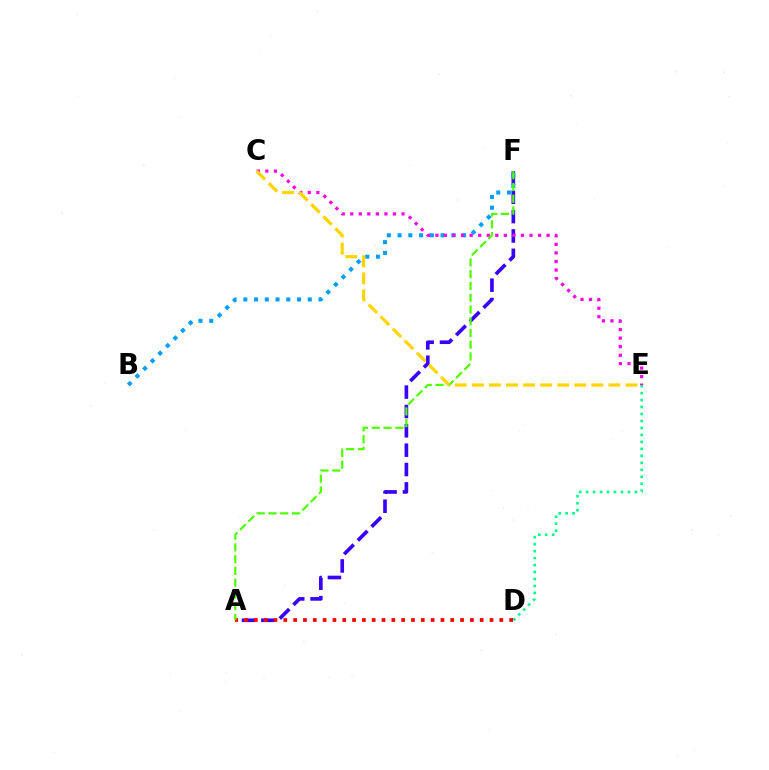{('A', 'F'): [{'color': '#3700ff', 'line_style': 'dashed', 'thickness': 2.63}, {'color': '#4fff00', 'line_style': 'dashed', 'thickness': 1.6}], ('B', 'F'): [{'color': '#009eff', 'line_style': 'dotted', 'thickness': 2.92}], ('C', 'E'): [{'color': '#ff00ed', 'line_style': 'dotted', 'thickness': 2.32}, {'color': '#ffd500', 'line_style': 'dashed', 'thickness': 2.32}], ('D', 'E'): [{'color': '#00ff86', 'line_style': 'dotted', 'thickness': 1.89}], ('A', 'D'): [{'color': '#ff0000', 'line_style': 'dotted', 'thickness': 2.67}]}